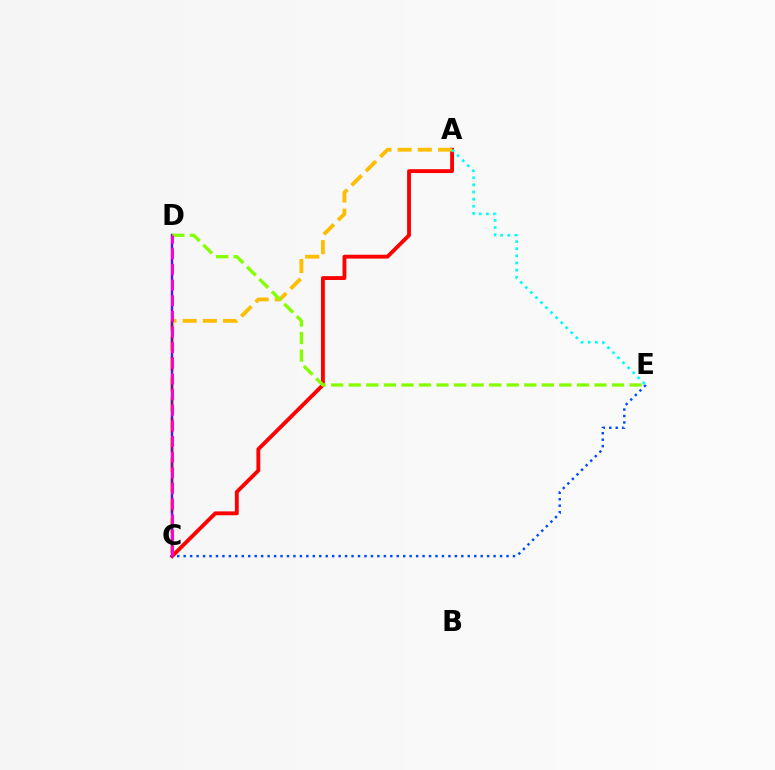{('A', 'C'): [{'color': '#ff0000', 'line_style': 'solid', 'thickness': 2.77}, {'color': '#ffbd00', 'line_style': 'dashed', 'thickness': 2.74}], ('C', 'D'): [{'color': '#00ff39', 'line_style': 'solid', 'thickness': 1.62}, {'color': '#7200ff', 'line_style': 'solid', 'thickness': 1.69}, {'color': '#ff00cf', 'line_style': 'dashed', 'thickness': 2.13}], ('C', 'E'): [{'color': '#004bff', 'line_style': 'dotted', 'thickness': 1.75}], ('A', 'E'): [{'color': '#00fff6', 'line_style': 'dotted', 'thickness': 1.94}], ('D', 'E'): [{'color': '#84ff00', 'line_style': 'dashed', 'thickness': 2.38}]}